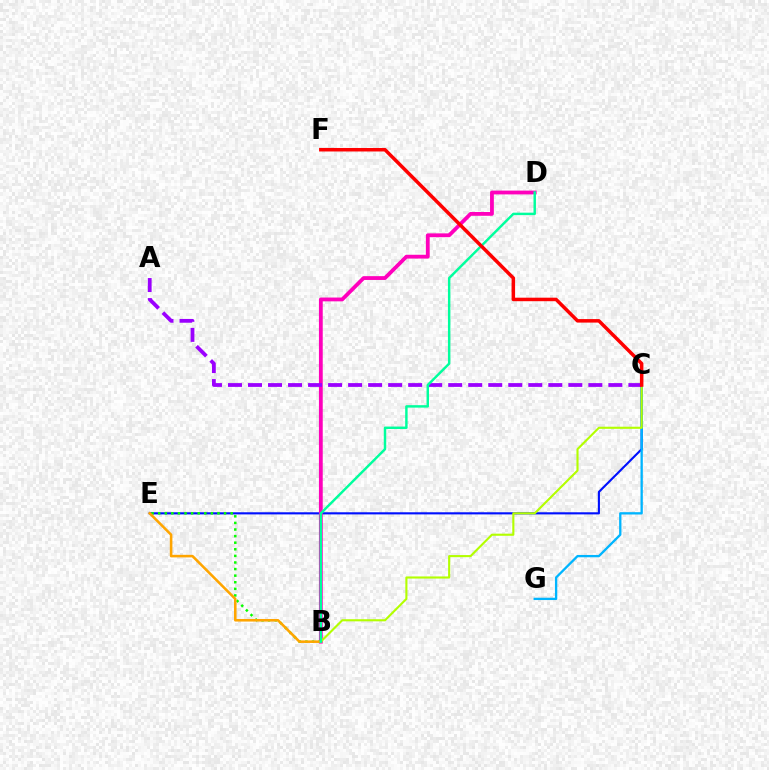{('C', 'E'): [{'color': '#0010ff', 'line_style': 'solid', 'thickness': 1.53}], ('B', 'D'): [{'color': '#ff00bd', 'line_style': 'solid', 'thickness': 2.74}, {'color': '#00ff9d', 'line_style': 'solid', 'thickness': 1.76}], ('C', 'G'): [{'color': '#00b5ff', 'line_style': 'solid', 'thickness': 1.67}], ('B', 'C'): [{'color': '#b3ff00', 'line_style': 'solid', 'thickness': 1.52}], ('B', 'E'): [{'color': '#08ff00', 'line_style': 'dotted', 'thickness': 1.79}, {'color': '#ffa500', 'line_style': 'solid', 'thickness': 1.85}], ('A', 'C'): [{'color': '#9b00ff', 'line_style': 'dashed', 'thickness': 2.72}], ('C', 'F'): [{'color': '#ff0000', 'line_style': 'solid', 'thickness': 2.52}]}